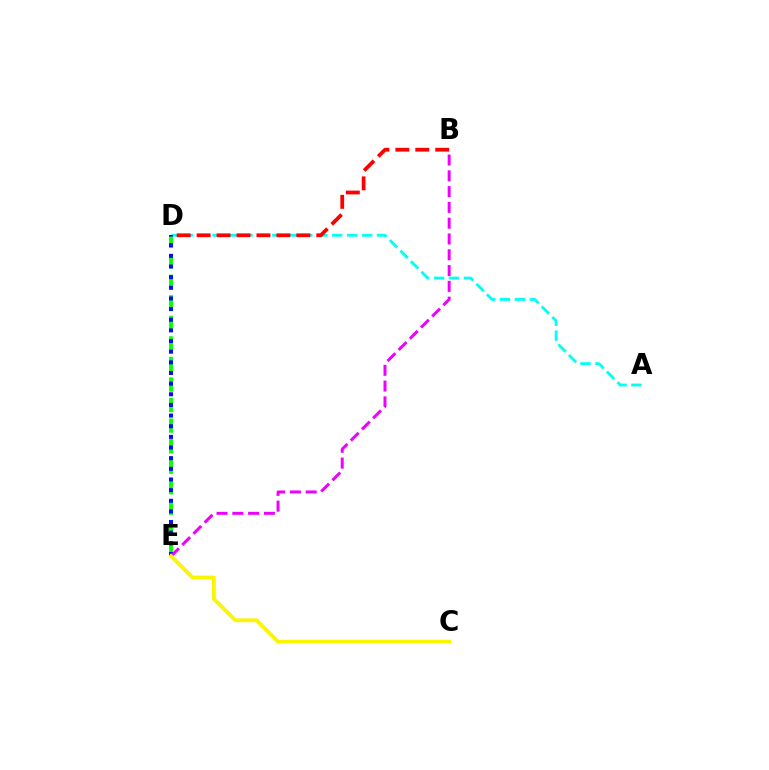{('A', 'D'): [{'color': '#00fff6', 'line_style': 'dashed', 'thickness': 2.03}], ('D', 'E'): [{'color': '#08ff00', 'line_style': 'dashed', 'thickness': 2.79}, {'color': '#0010ff', 'line_style': 'dotted', 'thickness': 2.89}], ('B', 'E'): [{'color': '#ee00ff', 'line_style': 'dashed', 'thickness': 2.14}], ('B', 'D'): [{'color': '#ff0000', 'line_style': 'dashed', 'thickness': 2.71}], ('C', 'E'): [{'color': '#fcf500', 'line_style': 'solid', 'thickness': 2.75}]}